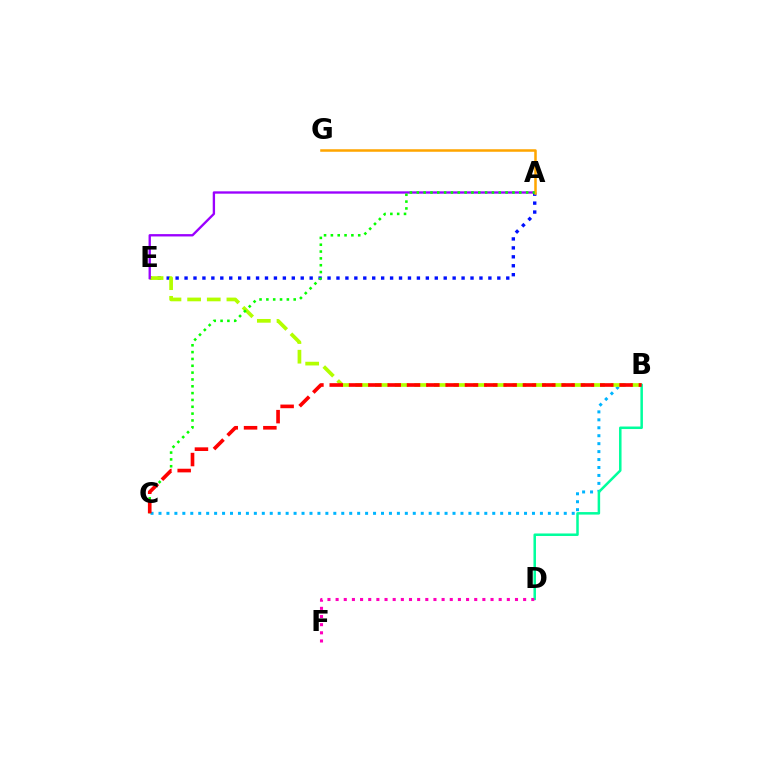{('A', 'E'): [{'color': '#0010ff', 'line_style': 'dotted', 'thickness': 2.43}, {'color': '#9b00ff', 'line_style': 'solid', 'thickness': 1.69}], ('B', 'C'): [{'color': '#00b5ff', 'line_style': 'dotted', 'thickness': 2.16}, {'color': '#ff0000', 'line_style': 'dashed', 'thickness': 2.62}], ('B', 'E'): [{'color': '#b3ff00', 'line_style': 'dashed', 'thickness': 2.67}], ('B', 'D'): [{'color': '#00ff9d', 'line_style': 'solid', 'thickness': 1.81}], ('A', 'G'): [{'color': '#ffa500', 'line_style': 'solid', 'thickness': 1.83}], ('D', 'F'): [{'color': '#ff00bd', 'line_style': 'dotted', 'thickness': 2.22}], ('A', 'C'): [{'color': '#08ff00', 'line_style': 'dotted', 'thickness': 1.86}]}